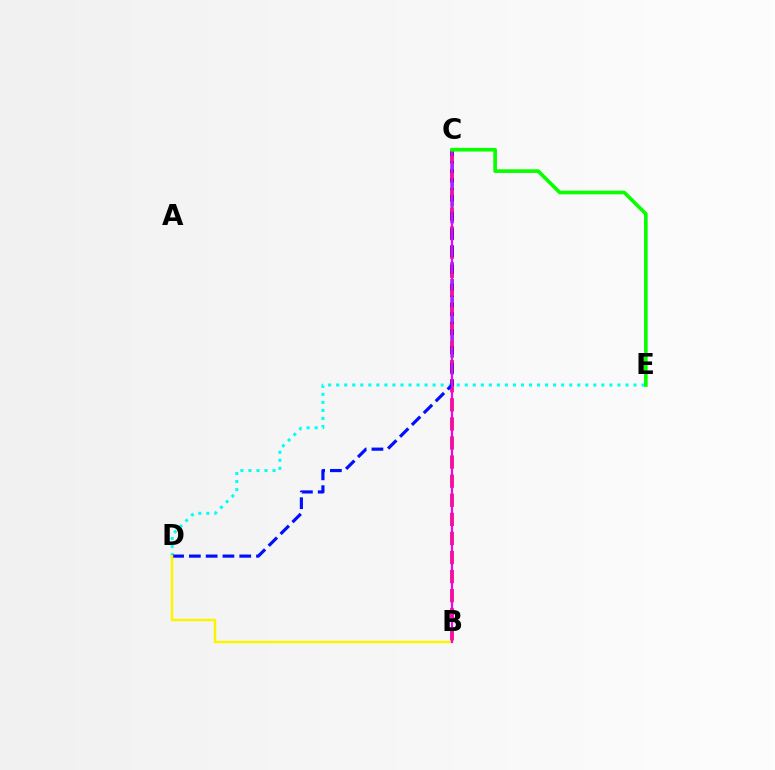{('D', 'E'): [{'color': '#00fff6', 'line_style': 'dotted', 'thickness': 2.18}], ('B', 'C'): [{'color': '#ff0000', 'line_style': 'dashed', 'thickness': 2.59}, {'color': '#ee00ff', 'line_style': 'solid', 'thickness': 1.55}], ('C', 'D'): [{'color': '#0010ff', 'line_style': 'dashed', 'thickness': 2.28}], ('B', 'D'): [{'color': '#fcf500', 'line_style': 'solid', 'thickness': 1.77}], ('C', 'E'): [{'color': '#08ff00', 'line_style': 'solid', 'thickness': 2.63}]}